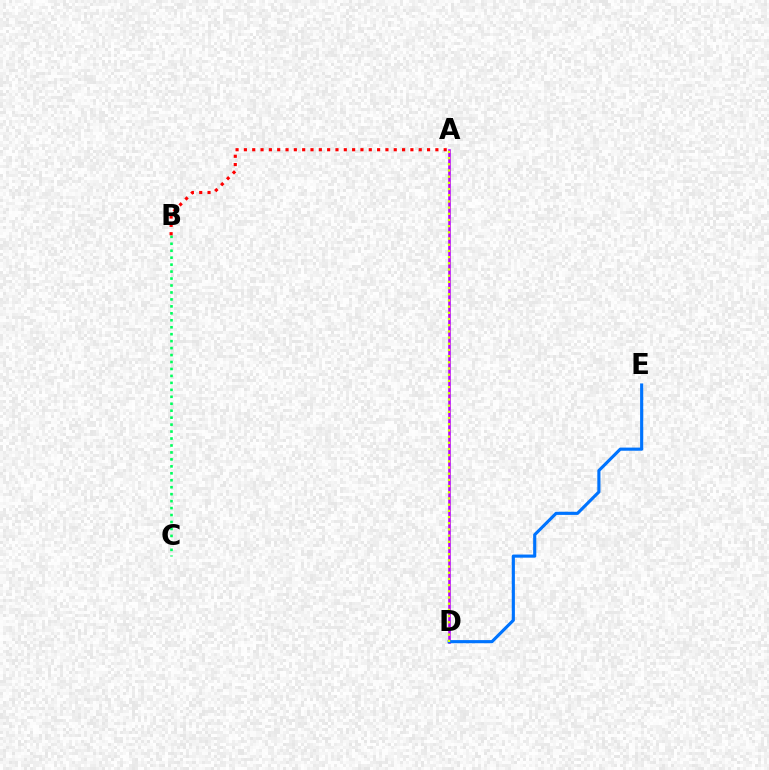{('A', 'D'): [{'color': '#b900ff', 'line_style': 'solid', 'thickness': 1.86}, {'color': '#d1ff00', 'line_style': 'dotted', 'thickness': 1.68}], ('B', 'C'): [{'color': '#00ff5c', 'line_style': 'dotted', 'thickness': 1.89}], ('A', 'B'): [{'color': '#ff0000', 'line_style': 'dotted', 'thickness': 2.26}], ('D', 'E'): [{'color': '#0074ff', 'line_style': 'solid', 'thickness': 2.25}]}